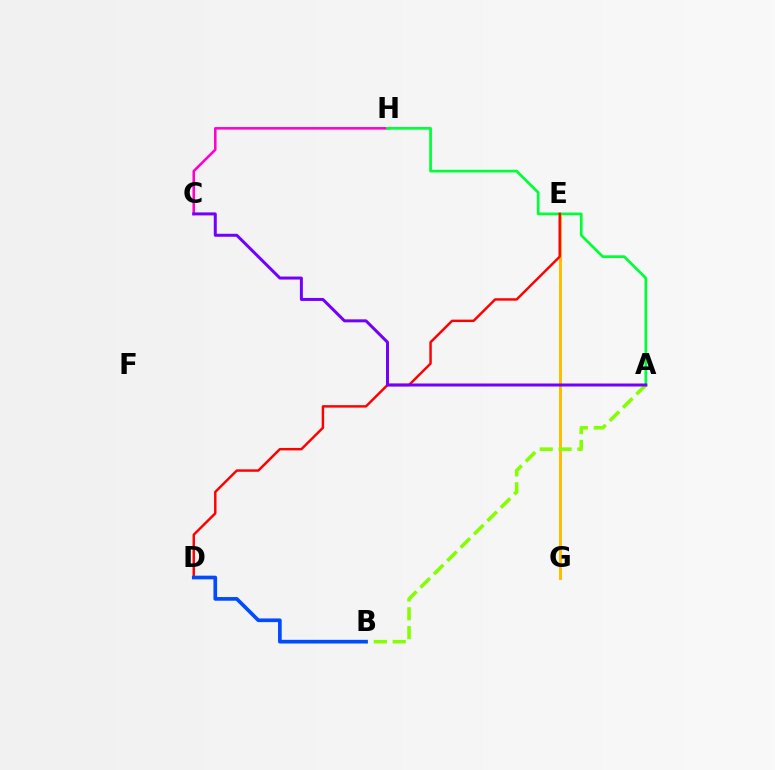{('C', 'H'): [{'color': '#ff00cf', 'line_style': 'solid', 'thickness': 1.85}], ('E', 'G'): [{'color': '#00fff6', 'line_style': 'dashed', 'thickness': 2.16}, {'color': '#ffbd00', 'line_style': 'solid', 'thickness': 2.15}], ('A', 'H'): [{'color': '#00ff39', 'line_style': 'solid', 'thickness': 1.95}], ('D', 'E'): [{'color': '#ff0000', 'line_style': 'solid', 'thickness': 1.76}], ('A', 'B'): [{'color': '#84ff00', 'line_style': 'dashed', 'thickness': 2.56}], ('A', 'C'): [{'color': '#7200ff', 'line_style': 'solid', 'thickness': 2.15}], ('B', 'D'): [{'color': '#004bff', 'line_style': 'solid', 'thickness': 2.64}]}